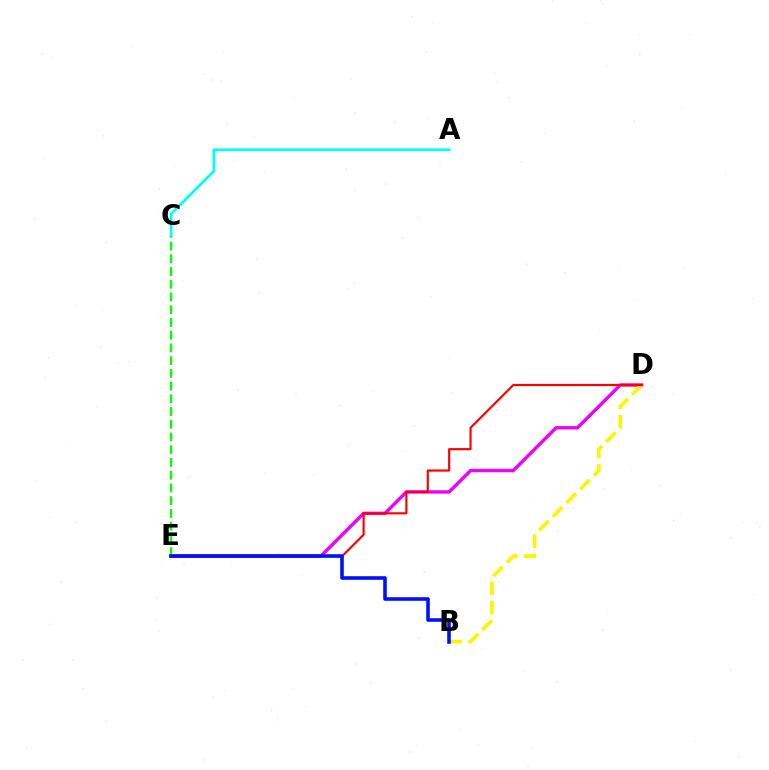{('D', 'E'): [{'color': '#ee00ff', 'line_style': 'solid', 'thickness': 2.44}, {'color': '#ff0000', 'line_style': 'solid', 'thickness': 1.56}], ('B', 'D'): [{'color': '#fcf500', 'line_style': 'dashed', 'thickness': 2.63}], ('C', 'E'): [{'color': '#08ff00', 'line_style': 'dashed', 'thickness': 1.73}], ('A', 'C'): [{'color': '#00fff6', 'line_style': 'solid', 'thickness': 1.96}], ('B', 'E'): [{'color': '#0010ff', 'line_style': 'solid', 'thickness': 2.59}]}